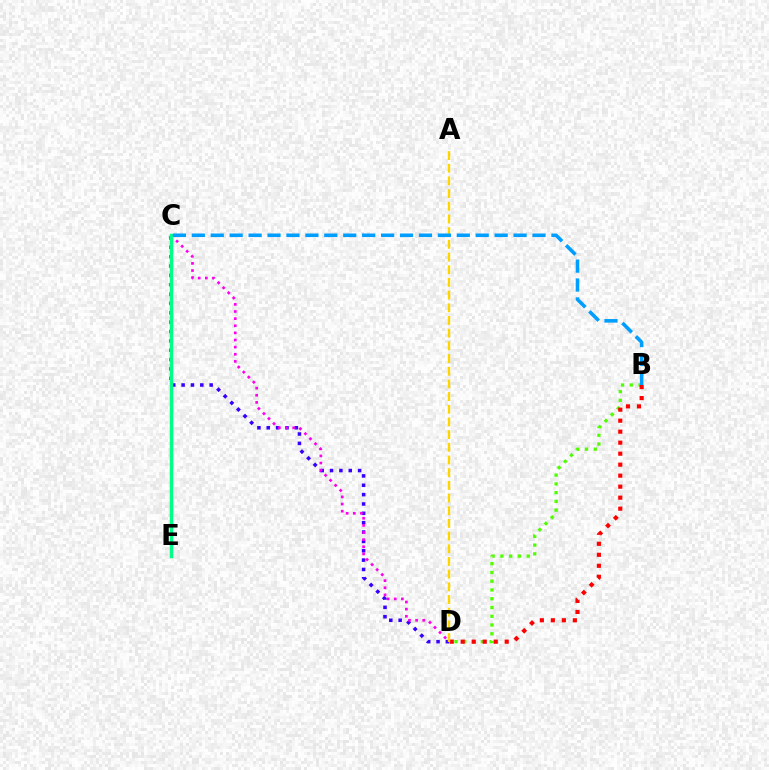{('B', 'D'): [{'color': '#4fff00', 'line_style': 'dotted', 'thickness': 2.38}, {'color': '#ff0000', 'line_style': 'dotted', 'thickness': 2.99}], ('C', 'D'): [{'color': '#3700ff', 'line_style': 'dotted', 'thickness': 2.54}, {'color': '#ff00ed', 'line_style': 'dotted', 'thickness': 1.94}], ('A', 'D'): [{'color': '#ffd500', 'line_style': 'dashed', 'thickness': 1.72}], ('C', 'E'): [{'color': '#00ff86', 'line_style': 'solid', 'thickness': 2.51}], ('B', 'C'): [{'color': '#009eff', 'line_style': 'dashed', 'thickness': 2.57}]}